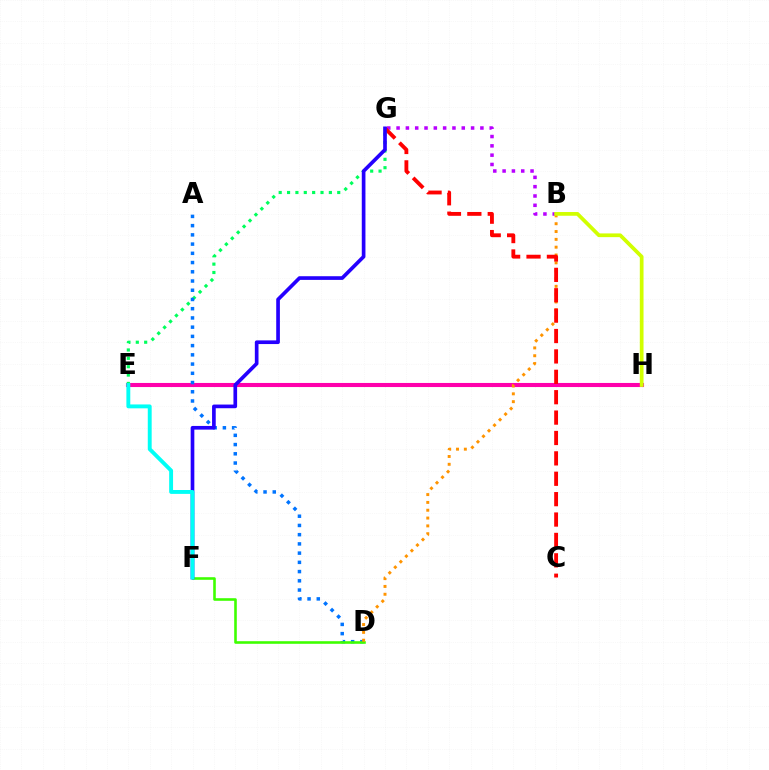{('B', 'G'): [{'color': '#b900ff', 'line_style': 'dotted', 'thickness': 2.53}], ('E', 'H'): [{'color': '#ff00ac', 'line_style': 'solid', 'thickness': 2.94}], ('E', 'G'): [{'color': '#00ff5c', 'line_style': 'dotted', 'thickness': 2.27}], ('A', 'D'): [{'color': '#0074ff', 'line_style': 'dotted', 'thickness': 2.51}], ('D', 'F'): [{'color': '#3dff00', 'line_style': 'solid', 'thickness': 1.87}], ('B', 'D'): [{'color': '#ff9400', 'line_style': 'dotted', 'thickness': 2.13}], ('C', 'G'): [{'color': '#ff0000', 'line_style': 'dashed', 'thickness': 2.77}], ('B', 'H'): [{'color': '#d1ff00', 'line_style': 'solid', 'thickness': 2.68}], ('F', 'G'): [{'color': '#2500ff', 'line_style': 'solid', 'thickness': 2.64}], ('E', 'F'): [{'color': '#00fff6', 'line_style': 'solid', 'thickness': 2.8}]}